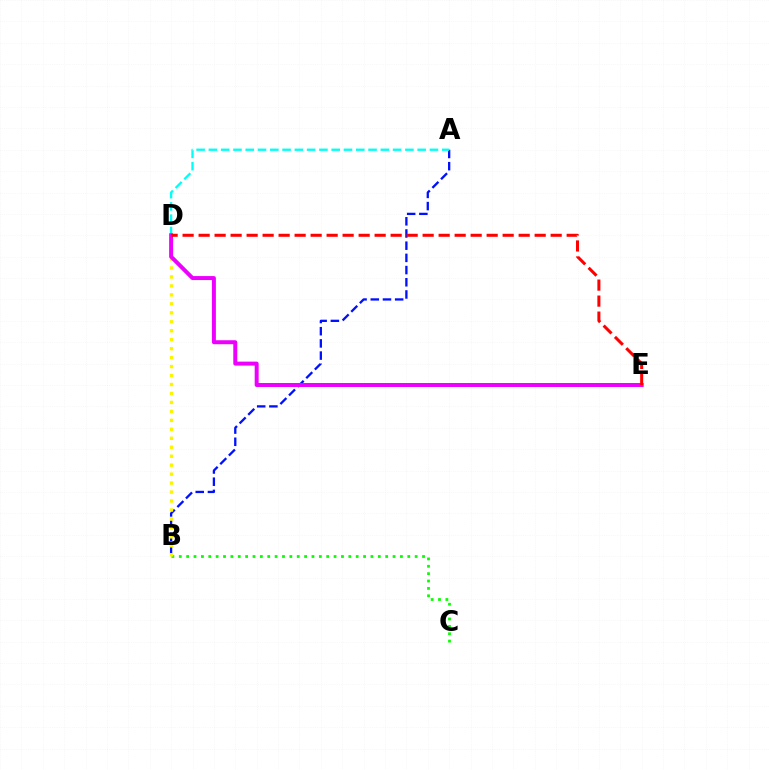{('A', 'B'): [{'color': '#0010ff', 'line_style': 'dashed', 'thickness': 1.66}], ('B', 'C'): [{'color': '#08ff00', 'line_style': 'dotted', 'thickness': 2.0}], ('B', 'D'): [{'color': '#fcf500', 'line_style': 'dotted', 'thickness': 2.44}], ('A', 'D'): [{'color': '#00fff6', 'line_style': 'dashed', 'thickness': 1.67}], ('D', 'E'): [{'color': '#ee00ff', 'line_style': 'solid', 'thickness': 2.86}, {'color': '#ff0000', 'line_style': 'dashed', 'thickness': 2.17}]}